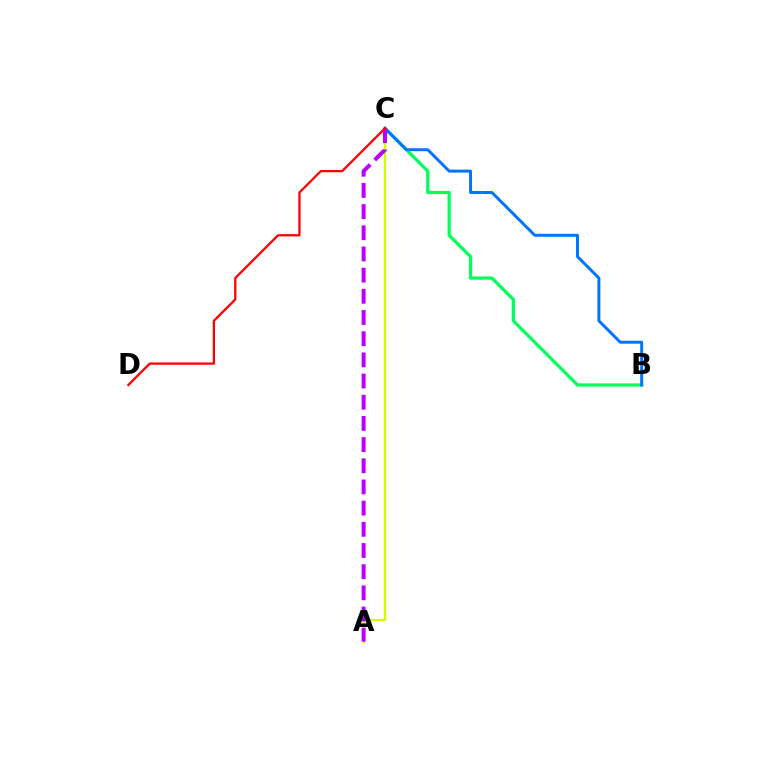{('A', 'C'): [{'color': '#d1ff00', 'line_style': 'solid', 'thickness': 1.61}, {'color': '#b900ff', 'line_style': 'dashed', 'thickness': 2.88}], ('B', 'C'): [{'color': '#00ff5c', 'line_style': 'solid', 'thickness': 2.32}, {'color': '#0074ff', 'line_style': 'solid', 'thickness': 2.13}], ('C', 'D'): [{'color': '#ff0000', 'line_style': 'solid', 'thickness': 1.65}]}